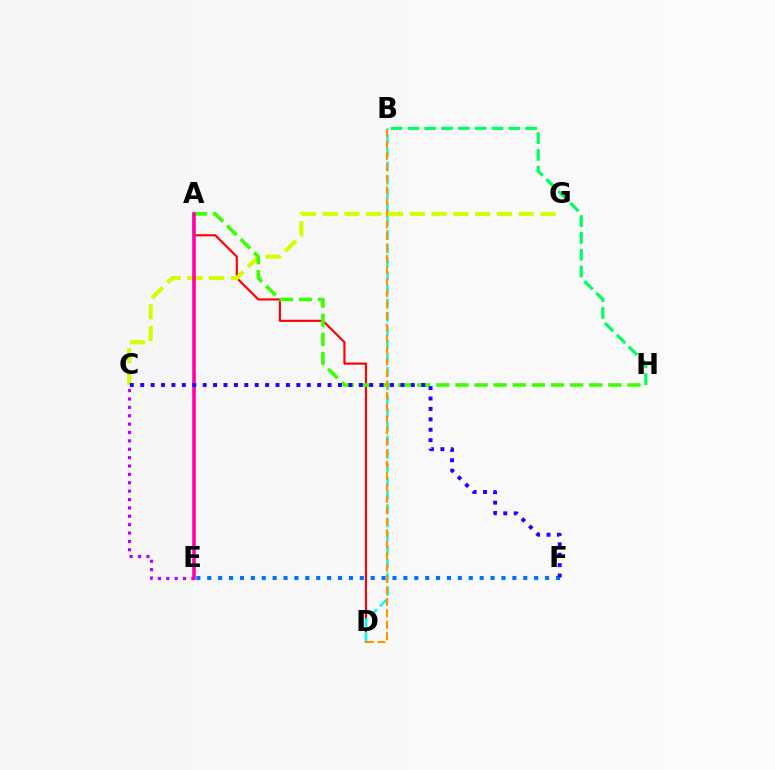{('A', 'D'): [{'color': '#ff0000', 'line_style': 'solid', 'thickness': 1.55}], ('B', 'D'): [{'color': '#00fff6', 'line_style': 'dashed', 'thickness': 1.86}, {'color': '#ff9400', 'line_style': 'dashed', 'thickness': 1.55}], ('E', 'F'): [{'color': '#0074ff', 'line_style': 'dotted', 'thickness': 2.96}], ('C', 'E'): [{'color': '#b900ff', 'line_style': 'dotted', 'thickness': 2.28}], ('C', 'G'): [{'color': '#d1ff00', 'line_style': 'dashed', 'thickness': 2.96}], ('A', 'H'): [{'color': '#3dff00', 'line_style': 'dashed', 'thickness': 2.6}], ('A', 'E'): [{'color': '#ff00ac', 'line_style': 'solid', 'thickness': 2.59}], ('B', 'H'): [{'color': '#00ff5c', 'line_style': 'dashed', 'thickness': 2.28}], ('C', 'F'): [{'color': '#2500ff', 'line_style': 'dotted', 'thickness': 2.83}]}